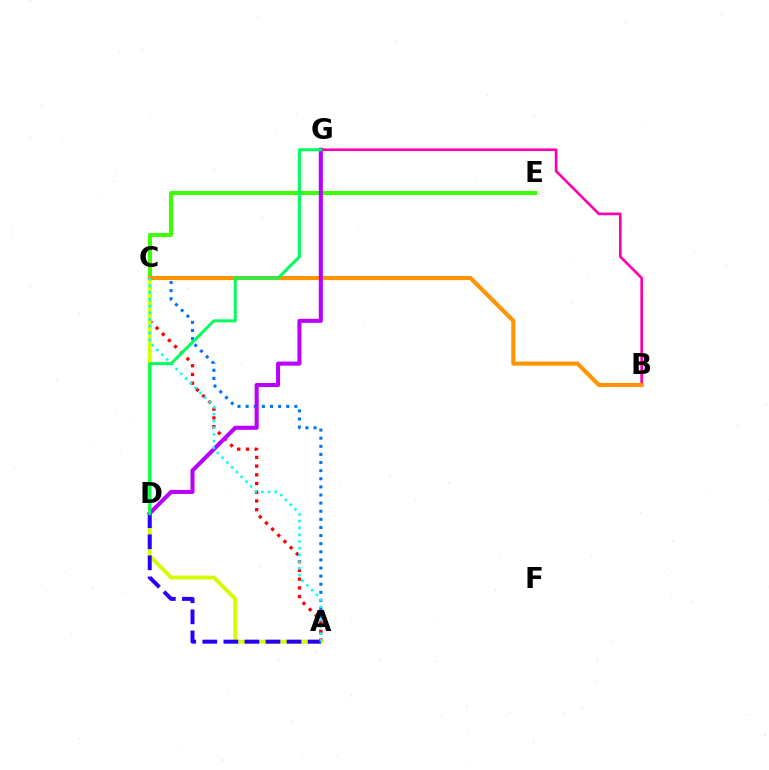{('A', 'C'): [{'color': '#0074ff', 'line_style': 'dotted', 'thickness': 2.2}, {'color': '#ff0000', 'line_style': 'dotted', 'thickness': 2.37}, {'color': '#d1ff00', 'line_style': 'solid', 'thickness': 2.78}, {'color': '#00fff6', 'line_style': 'dotted', 'thickness': 1.83}], ('C', 'E'): [{'color': '#3dff00', 'line_style': 'solid', 'thickness': 2.87}], ('B', 'G'): [{'color': '#ff00ac', 'line_style': 'solid', 'thickness': 1.91}], ('A', 'D'): [{'color': '#2500ff', 'line_style': 'dashed', 'thickness': 2.86}], ('B', 'C'): [{'color': '#ff9400', 'line_style': 'solid', 'thickness': 2.97}], ('D', 'G'): [{'color': '#b900ff', 'line_style': 'solid', 'thickness': 2.92}, {'color': '#00ff5c', 'line_style': 'solid', 'thickness': 2.15}]}